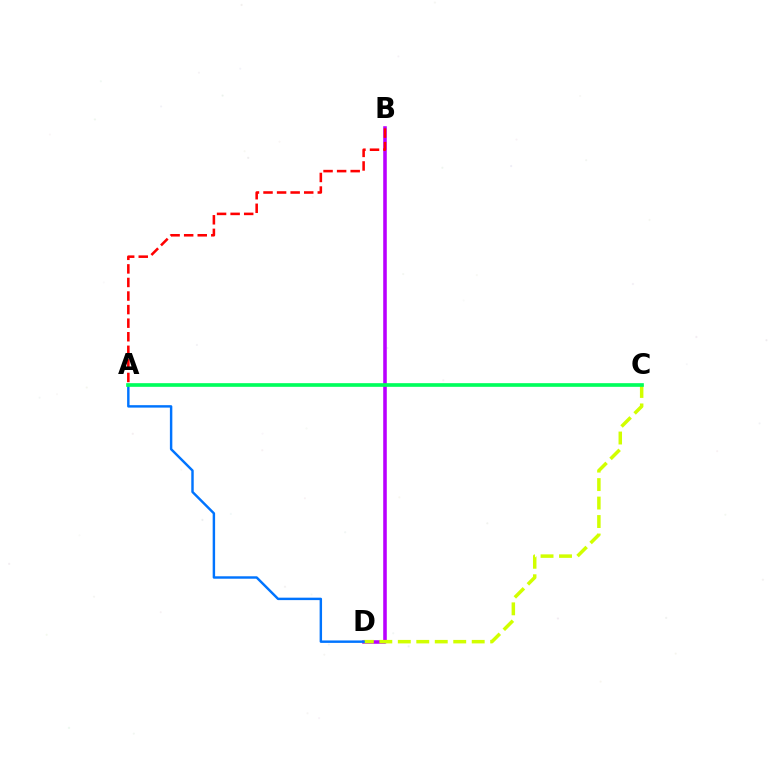{('B', 'D'): [{'color': '#b900ff', 'line_style': 'solid', 'thickness': 2.57}], ('C', 'D'): [{'color': '#d1ff00', 'line_style': 'dashed', 'thickness': 2.51}], ('A', 'D'): [{'color': '#0074ff', 'line_style': 'solid', 'thickness': 1.76}], ('A', 'B'): [{'color': '#ff0000', 'line_style': 'dashed', 'thickness': 1.84}], ('A', 'C'): [{'color': '#00ff5c', 'line_style': 'solid', 'thickness': 2.64}]}